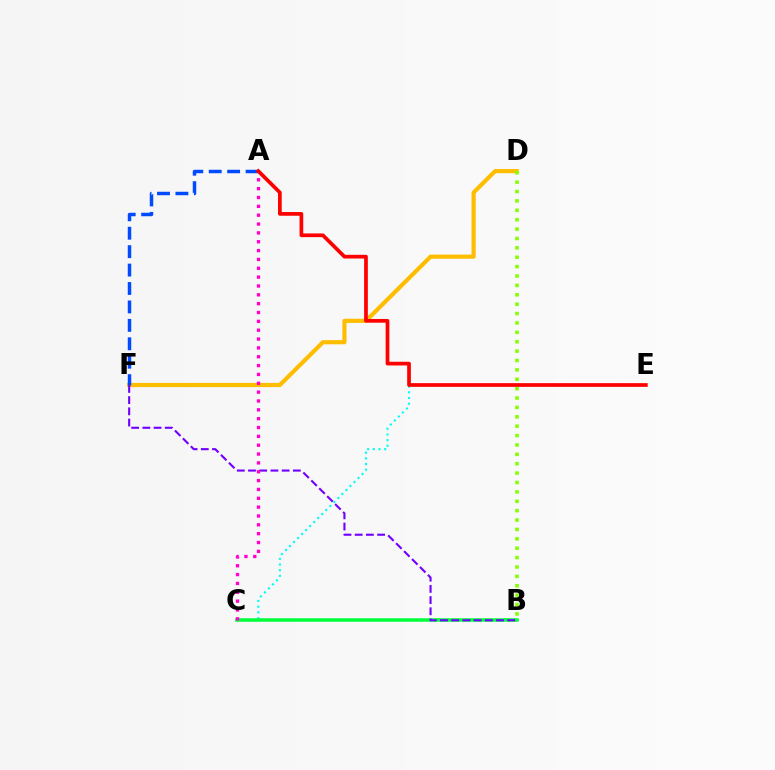{('C', 'E'): [{'color': '#00fff6', 'line_style': 'dotted', 'thickness': 1.54}], ('D', 'F'): [{'color': '#ffbd00', 'line_style': 'solid', 'thickness': 2.99}], ('B', 'D'): [{'color': '#84ff00', 'line_style': 'dotted', 'thickness': 2.55}], ('A', 'F'): [{'color': '#004bff', 'line_style': 'dashed', 'thickness': 2.5}], ('B', 'C'): [{'color': '#00ff39', 'line_style': 'solid', 'thickness': 2.52}], ('B', 'F'): [{'color': '#7200ff', 'line_style': 'dashed', 'thickness': 1.52}], ('A', 'C'): [{'color': '#ff00cf', 'line_style': 'dotted', 'thickness': 2.4}], ('A', 'E'): [{'color': '#ff0000', 'line_style': 'solid', 'thickness': 2.67}]}